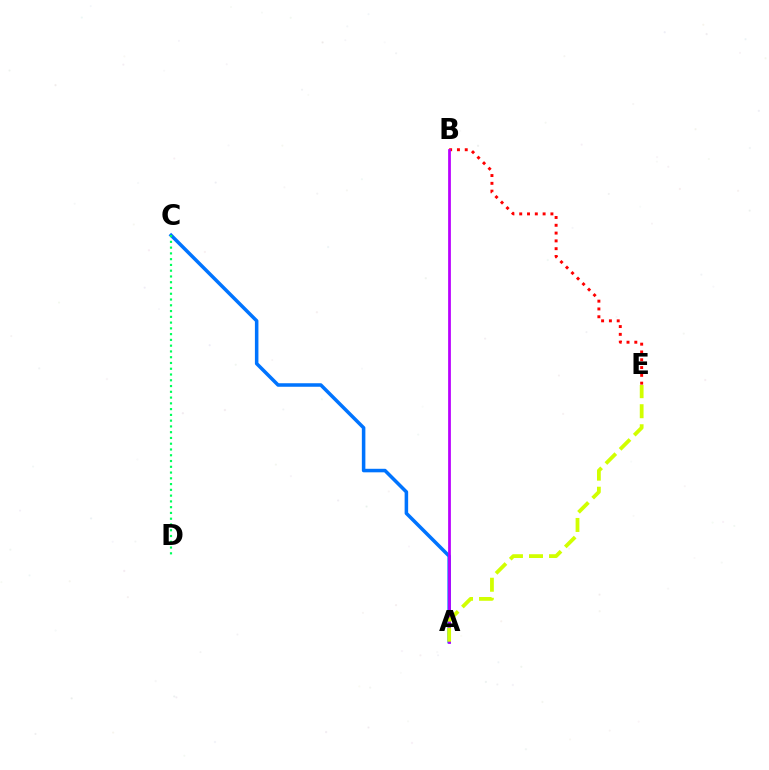{('A', 'C'): [{'color': '#0074ff', 'line_style': 'solid', 'thickness': 2.54}], ('B', 'E'): [{'color': '#ff0000', 'line_style': 'dotted', 'thickness': 2.12}], ('A', 'B'): [{'color': '#b900ff', 'line_style': 'solid', 'thickness': 1.98}], ('A', 'E'): [{'color': '#d1ff00', 'line_style': 'dashed', 'thickness': 2.72}], ('C', 'D'): [{'color': '#00ff5c', 'line_style': 'dotted', 'thickness': 1.57}]}